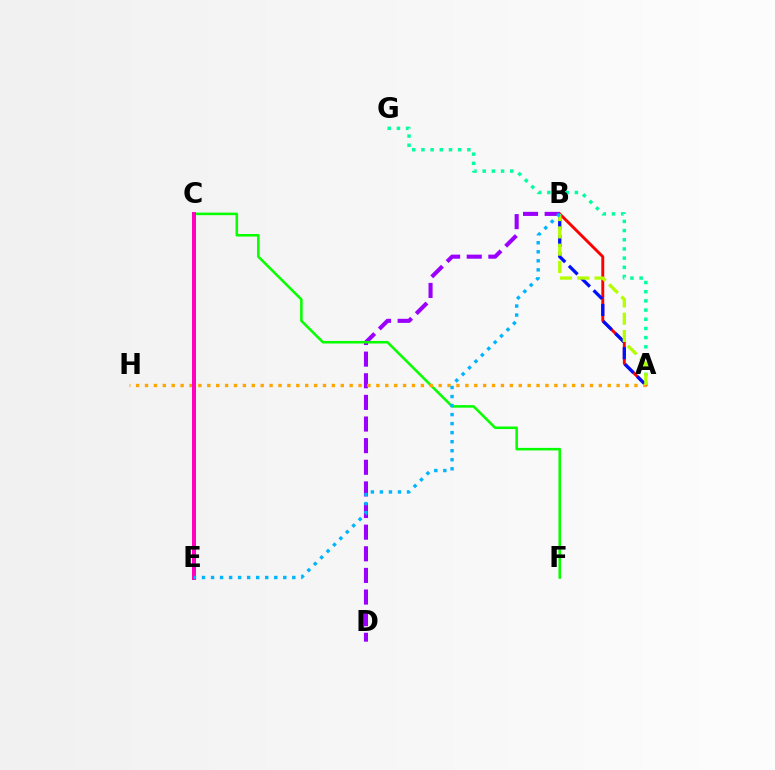{('A', 'B'): [{'color': '#ff0000', 'line_style': 'solid', 'thickness': 2.09}, {'color': '#0010ff', 'line_style': 'dashed', 'thickness': 2.36}, {'color': '#b3ff00', 'line_style': 'dashed', 'thickness': 2.35}], ('B', 'D'): [{'color': '#9b00ff', 'line_style': 'dashed', 'thickness': 2.94}], ('A', 'G'): [{'color': '#00ff9d', 'line_style': 'dotted', 'thickness': 2.49}], ('C', 'F'): [{'color': '#08ff00', 'line_style': 'solid', 'thickness': 1.84}], ('A', 'H'): [{'color': '#ffa500', 'line_style': 'dotted', 'thickness': 2.42}], ('C', 'E'): [{'color': '#ff00bd', 'line_style': 'solid', 'thickness': 2.88}], ('B', 'E'): [{'color': '#00b5ff', 'line_style': 'dotted', 'thickness': 2.45}]}